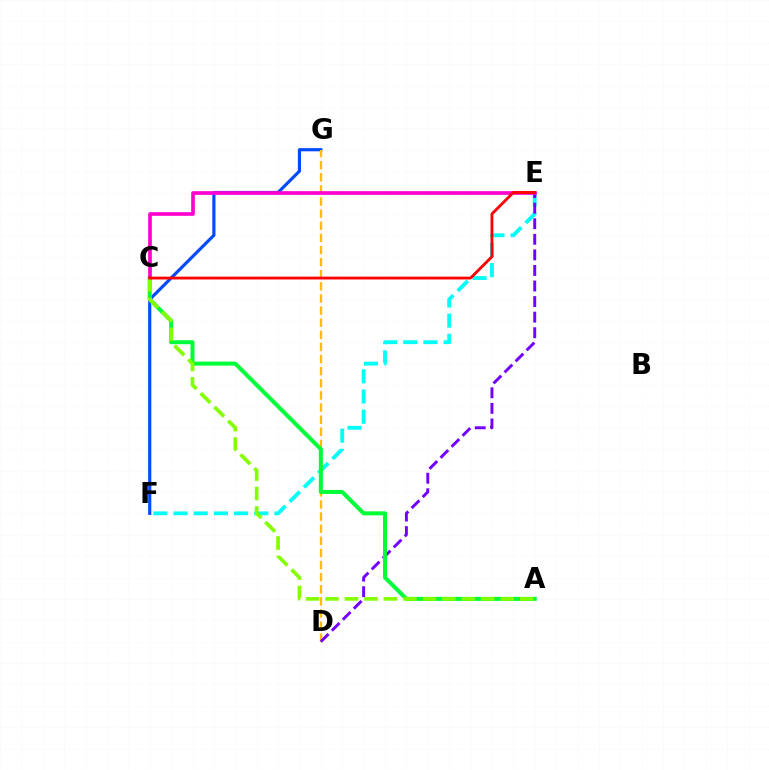{('F', 'G'): [{'color': '#004bff', 'line_style': 'solid', 'thickness': 2.29}], ('E', 'F'): [{'color': '#00fff6', 'line_style': 'dashed', 'thickness': 2.74}], ('D', 'G'): [{'color': '#ffbd00', 'line_style': 'dashed', 'thickness': 1.65}], ('D', 'E'): [{'color': '#7200ff', 'line_style': 'dashed', 'thickness': 2.11}], ('A', 'C'): [{'color': '#00ff39', 'line_style': 'solid', 'thickness': 2.89}, {'color': '#84ff00', 'line_style': 'dashed', 'thickness': 2.64}], ('C', 'E'): [{'color': '#ff00cf', 'line_style': 'solid', 'thickness': 2.64}, {'color': '#ff0000', 'line_style': 'solid', 'thickness': 2.04}]}